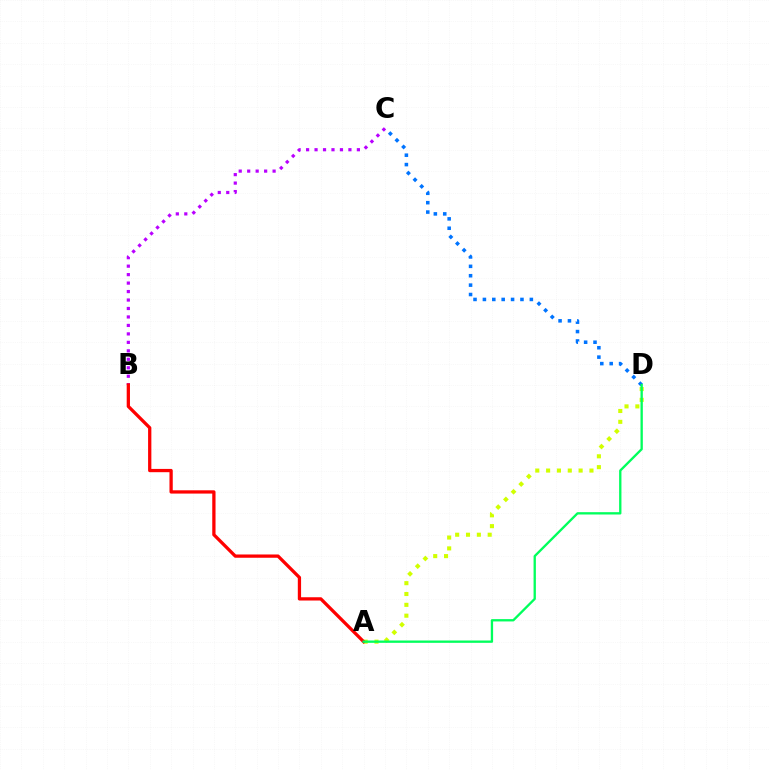{('A', 'D'): [{'color': '#d1ff00', 'line_style': 'dotted', 'thickness': 2.94}, {'color': '#00ff5c', 'line_style': 'solid', 'thickness': 1.67}], ('C', 'D'): [{'color': '#0074ff', 'line_style': 'dotted', 'thickness': 2.55}], ('B', 'C'): [{'color': '#b900ff', 'line_style': 'dotted', 'thickness': 2.3}], ('A', 'B'): [{'color': '#ff0000', 'line_style': 'solid', 'thickness': 2.36}]}